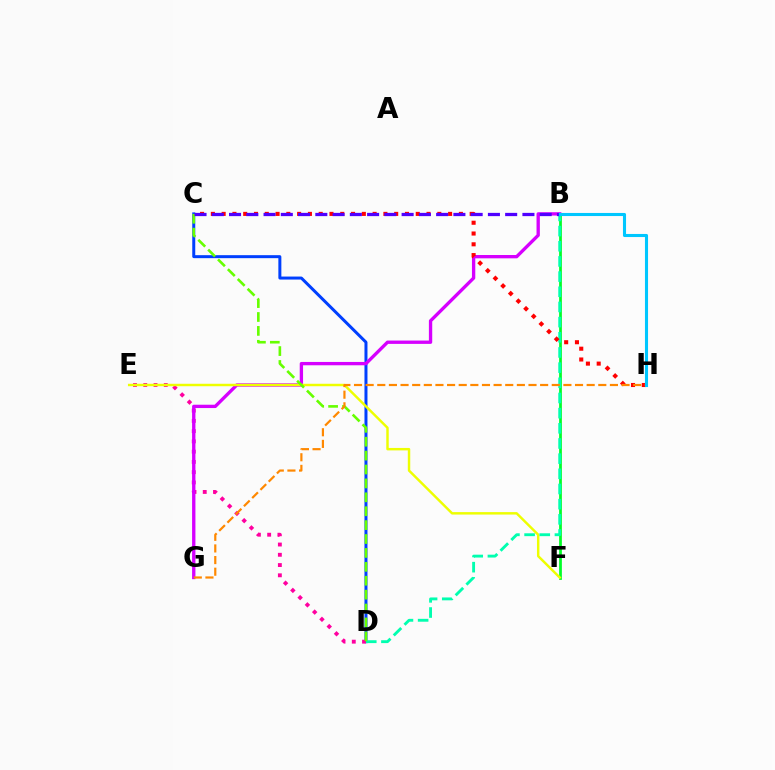{('B', 'F'): [{'color': '#00ff27', 'line_style': 'solid', 'thickness': 1.98}], ('C', 'D'): [{'color': '#003fff', 'line_style': 'solid', 'thickness': 2.16}, {'color': '#66ff00', 'line_style': 'dashed', 'thickness': 1.89}], ('D', 'E'): [{'color': '#ff00a0', 'line_style': 'dotted', 'thickness': 2.79}], ('B', 'G'): [{'color': '#d600ff', 'line_style': 'solid', 'thickness': 2.4}], ('E', 'F'): [{'color': '#eeff00', 'line_style': 'solid', 'thickness': 1.76}], ('B', 'D'): [{'color': '#00ffaf', 'line_style': 'dashed', 'thickness': 2.06}], ('C', 'H'): [{'color': '#ff0000', 'line_style': 'dotted', 'thickness': 2.93}], ('G', 'H'): [{'color': '#ff8800', 'line_style': 'dashed', 'thickness': 1.58}], ('B', 'C'): [{'color': '#4f00ff', 'line_style': 'dashed', 'thickness': 2.34}], ('B', 'H'): [{'color': '#00c7ff', 'line_style': 'solid', 'thickness': 2.22}]}